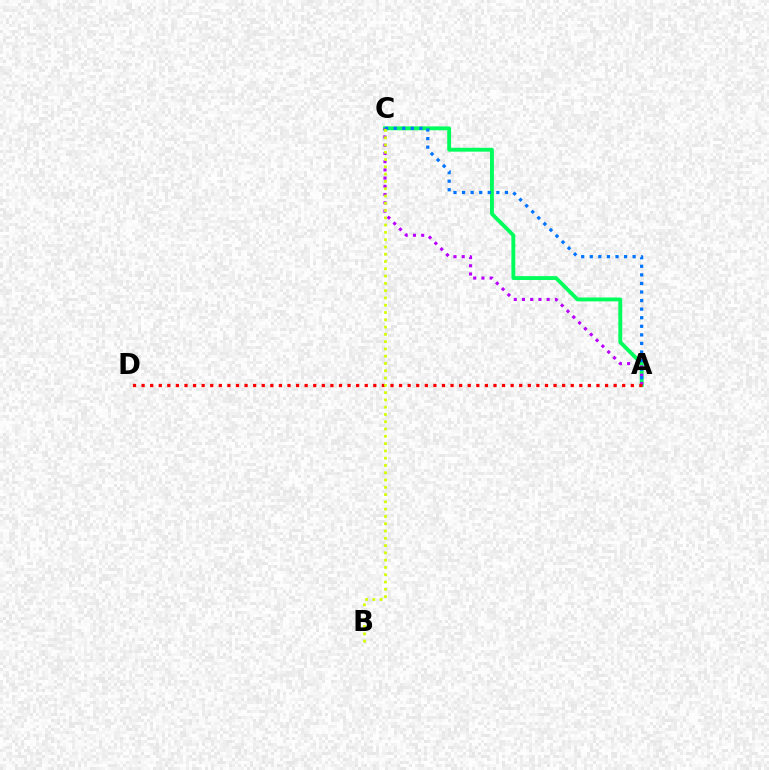{('A', 'C'): [{'color': '#00ff5c', 'line_style': 'solid', 'thickness': 2.78}, {'color': '#b900ff', 'line_style': 'dotted', 'thickness': 2.24}, {'color': '#0074ff', 'line_style': 'dotted', 'thickness': 2.33}], ('A', 'D'): [{'color': '#ff0000', 'line_style': 'dotted', 'thickness': 2.33}], ('B', 'C'): [{'color': '#d1ff00', 'line_style': 'dotted', 'thickness': 1.98}]}